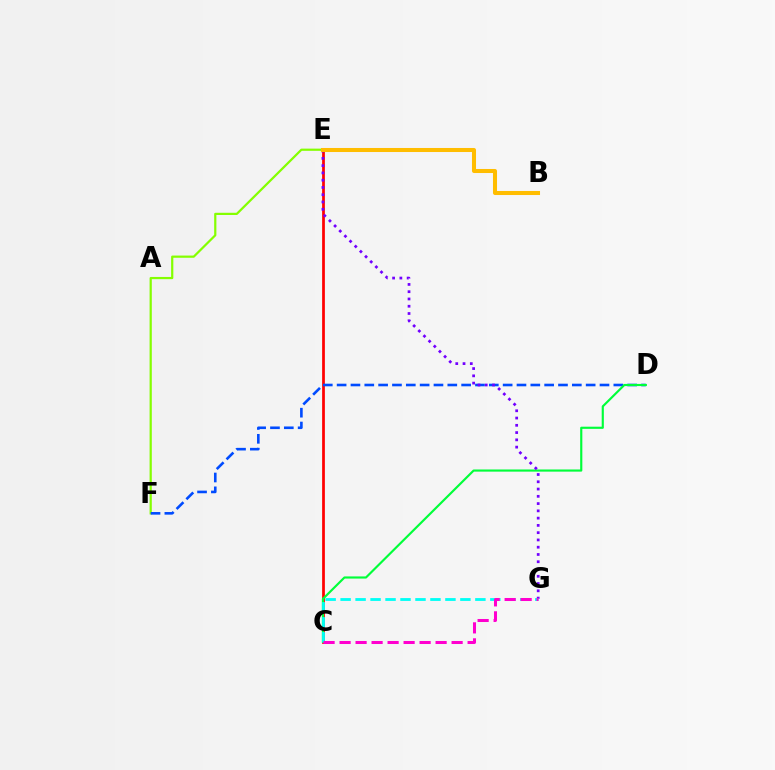{('E', 'F'): [{'color': '#84ff00', 'line_style': 'solid', 'thickness': 1.59}], ('C', 'E'): [{'color': '#ff0000', 'line_style': 'solid', 'thickness': 1.98}], ('D', 'F'): [{'color': '#004bff', 'line_style': 'dashed', 'thickness': 1.88}], ('C', 'D'): [{'color': '#00ff39', 'line_style': 'solid', 'thickness': 1.55}], ('E', 'G'): [{'color': '#7200ff', 'line_style': 'dotted', 'thickness': 1.98}], ('C', 'G'): [{'color': '#00fff6', 'line_style': 'dashed', 'thickness': 2.03}, {'color': '#ff00cf', 'line_style': 'dashed', 'thickness': 2.17}], ('B', 'E'): [{'color': '#ffbd00', 'line_style': 'solid', 'thickness': 2.91}]}